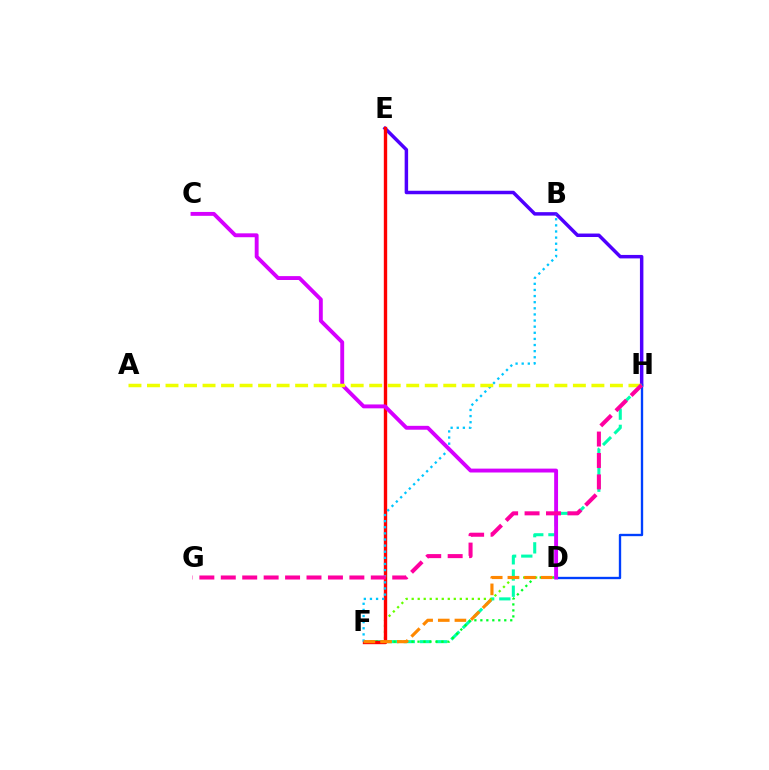{('E', 'H'): [{'color': '#4f00ff', 'line_style': 'solid', 'thickness': 2.5}], ('F', 'H'): [{'color': '#00ffaf', 'line_style': 'dashed', 'thickness': 2.2}], ('D', 'F'): [{'color': '#66ff00', 'line_style': 'dotted', 'thickness': 1.63}, {'color': '#00ff27', 'line_style': 'dotted', 'thickness': 1.62}, {'color': '#ff8800', 'line_style': 'dashed', 'thickness': 2.26}], ('D', 'H'): [{'color': '#003fff', 'line_style': 'solid', 'thickness': 1.69}], ('E', 'F'): [{'color': '#ff0000', 'line_style': 'solid', 'thickness': 2.43}], ('B', 'F'): [{'color': '#00c7ff', 'line_style': 'dotted', 'thickness': 1.66}], ('C', 'D'): [{'color': '#d600ff', 'line_style': 'solid', 'thickness': 2.8}], ('A', 'H'): [{'color': '#eeff00', 'line_style': 'dashed', 'thickness': 2.52}], ('G', 'H'): [{'color': '#ff00a0', 'line_style': 'dashed', 'thickness': 2.91}]}